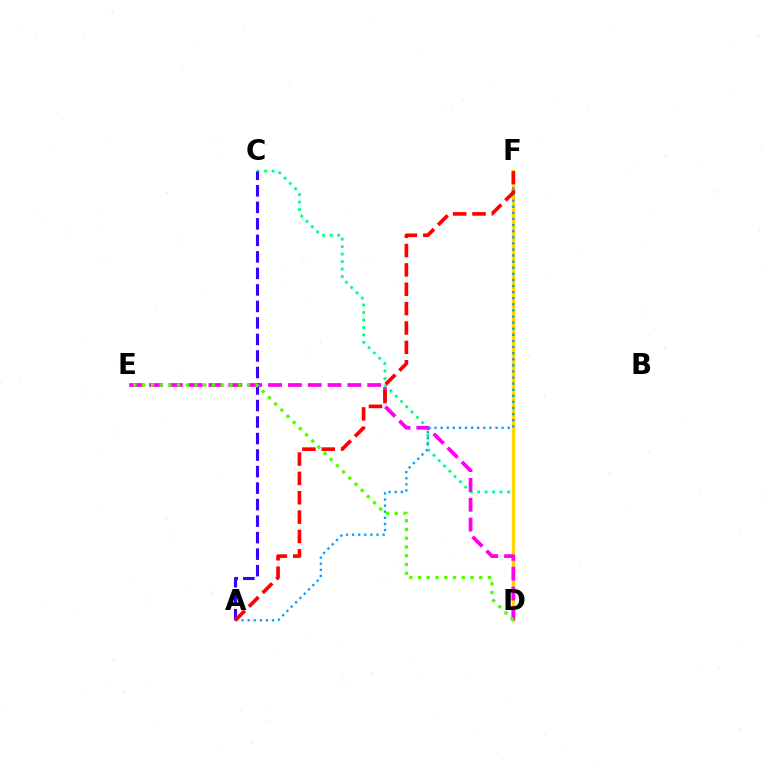{('C', 'D'): [{'color': '#00ff86', 'line_style': 'dotted', 'thickness': 2.03}], ('D', 'F'): [{'color': '#ffd500', 'line_style': 'solid', 'thickness': 2.4}], ('D', 'E'): [{'color': '#ff00ed', 'line_style': 'dashed', 'thickness': 2.69}, {'color': '#4fff00', 'line_style': 'dotted', 'thickness': 2.37}], ('A', 'C'): [{'color': '#3700ff', 'line_style': 'dashed', 'thickness': 2.24}], ('A', 'F'): [{'color': '#009eff', 'line_style': 'dotted', 'thickness': 1.66}, {'color': '#ff0000', 'line_style': 'dashed', 'thickness': 2.63}]}